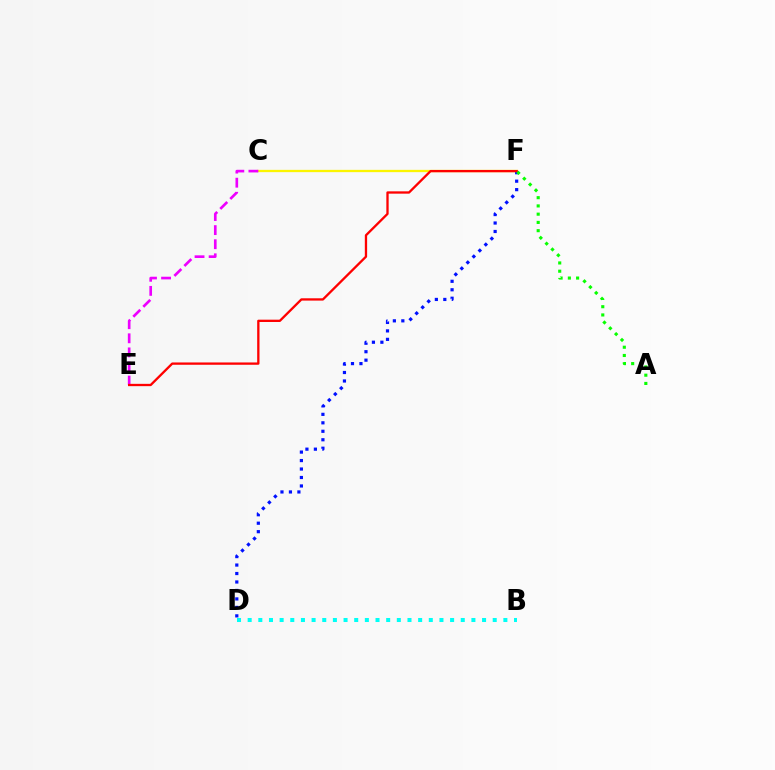{('C', 'F'): [{'color': '#fcf500', 'line_style': 'solid', 'thickness': 1.65}], ('C', 'E'): [{'color': '#ee00ff', 'line_style': 'dashed', 'thickness': 1.91}], ('D', 'F'): [{'color': '#0010ff', 'line_style': 'dotted', 'thickness': 2.3}], ('E', 'F'): [{'color': '#ff0000', 'line_style': 'solid', 'thickness': 1.66}], ('A', 'F'): [{'color': '#08ff00', 'line_style': 'dotted', 'thickness': 2.24}], ('B', 'D'): [{'color': '#00fff6', 'line_style': 'dotted', 'thickness': 2.89}]}